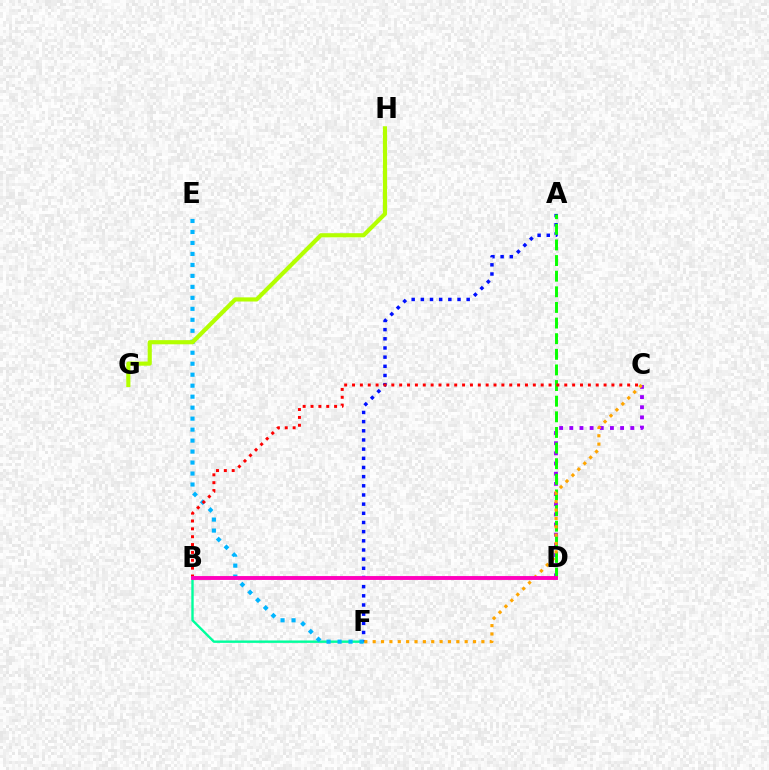{('B', 'F'): [{'color': '#00ff9d', 'line_style': 'solid', 'thickness': 1.73}], ('C', 'D'): [{'color': '#9b00ff', 'line_style': 'dotted', 'thickness': 2.76}], ('A', 'F'): [{'color': '#0010ff', 'line_style': 'dotted', 'thickness': 2.49}], ('A', 'D'): [{'color': '#08ff00', 'line_style': 'dashed', 'thickness': 2.12}], ('C', 'F'): [{'color': '#ffa500', 'line_style': 'dotted', 'thickness': 2.27}], ('E', 'F'): [{'color': '#00b5ff', 'line_style': 'dotted', 'thickness': 2.98}], ('B', 'C'): [{'color': '#ff0000', 'line_style': 'dotted', 'thickness': 2.14}], ('B', 'D'): [{'color': '#ff00bd', 'line_style': 'solid', 'thickness': 2.79}], ('G', 'H'): [{'color': '#b3ff00', 'line_style': 'solid', 'thickness': 2.99}]}